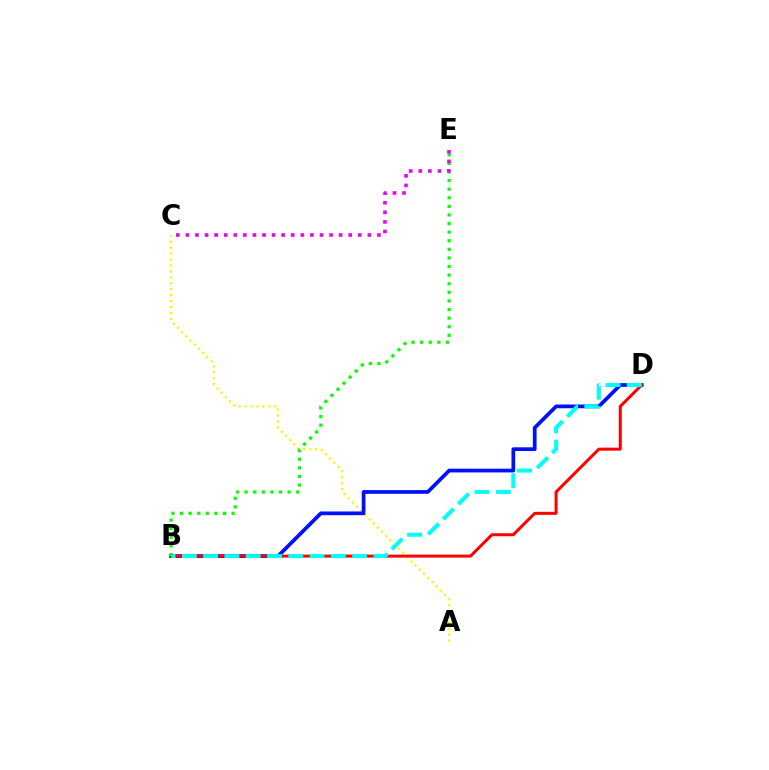{('A', 'C'): [{'color': '#fcf500', 'line_style': 'dotted', 'thickness': 1.61}], ('B', 'D'): [{'color': '#0010ff', 'line_style': 'solid', 'thickness': 2.69}, {'color': '#ff0000', 'line_style': 'solid', 'thickness': 2.16}, {'color': '#00fff6', 'line_style': 'dashed', 'thickness': 2.89}], ('B', 'E'): [{'color': '#08ff00', 'line_style': 'dotted', 'thickness': 2.34}], ('C', 'E'): [{'color': '#ee00ff', 'line_style': 'dotted', 'thickness': 2.6}]}